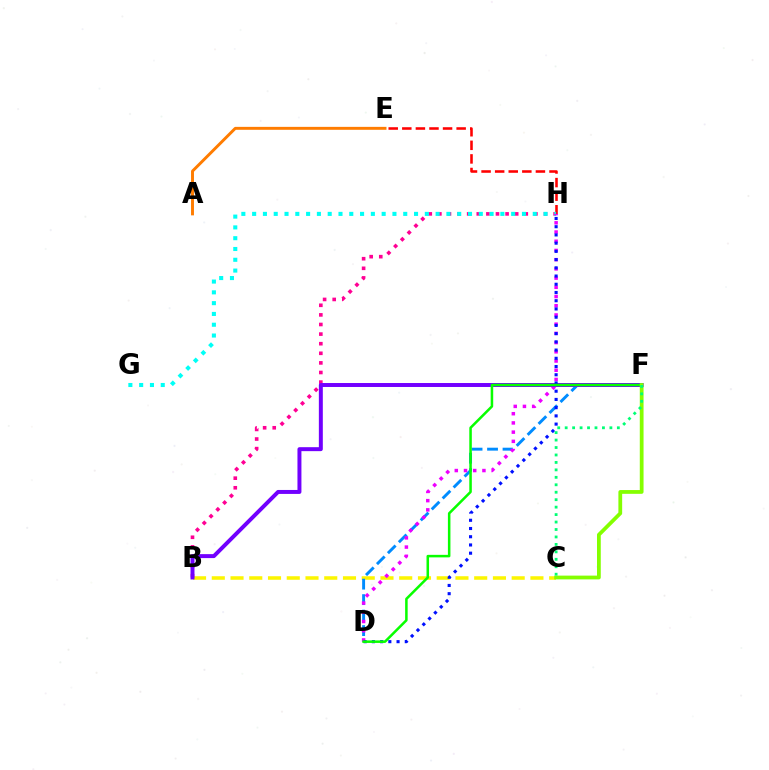{('B', 'C'): [{'color': '#fcf500', 'line_style': 'dashed', 'thickness': 2.55}], ('B', 'H'): [{'color': '#ff0094', 'line_style': 'dotted', 'thickness': 2.61}], ('E', 'H'): [{'color': '#ff0000', 'line_style': 'dashed', 'thickness': 1.85}], ('D', 'F'): [{'color': '#008cff', 'line_style': 'dashed', 'thickness': 2.1}, {'color': '#08ff00', 'line_style': 'solid', 'thickness': 1.82}], ('A', 'E'): [{'color': '#ff7c00', 'line_style': 'solid', 'thickness': 2.11}], ('G', 'H'): [{'color': '#00fff6', 'line_style': 'dotted', 'thickness': 2.93}], ('D', 'H'): [{'color': '#ee00ff', 'line_style': 'dotted', 'thickness': 2.5}, {'color': '#0010ff', 'line_style': 'dotted', 'thickness': 2.23}], ('B', 'F'): [{'color': '#7200ff', 'line_style': 'solid', 'thickness': 2.85}], ('C', 'F'): [{'color': '#84ff00', 'line_style': 'solid', 'thickness': 2.71}, {'color': '#00ff74', 'line_style': 'dotted', 'thickness': 2.02}]}